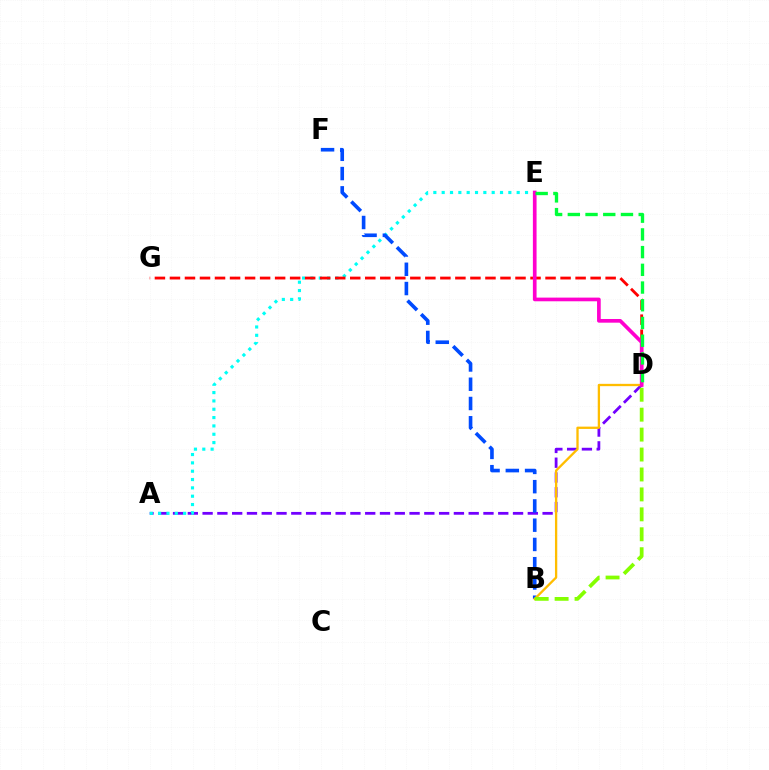{('A', 'D'): [{'color': '#7200ff', 'line_style': 'dashed', 'thickness': 2.01}], ('A', 'E'): [{'color': '#00fff6', 'line_style': 'dotted', 'thickness': 2.26}], ('D', 'G'): [{'color': '#ff0000', 'line_style': 'dashed', 'thickness': 2.04}], ('B', 'F'): [{'color': '#004bff', 'line_style': 'dashed', 'thickness': 2.62}], ('B', 'D'): [{'color': '#ffbd00', 'line_style': 'solid', 'thickness': 1.66}, {'color': '#84ff00', 'line_style': 'dashed', 'thickness': 2.71}], ('D', 'E'): [{'color': '#ff00cf', 'line_style': 'solid', 'thickness': 2.65}, {'color': '#00ff39', 'line_style': 'dashed', 'thickness': 2.41}]}